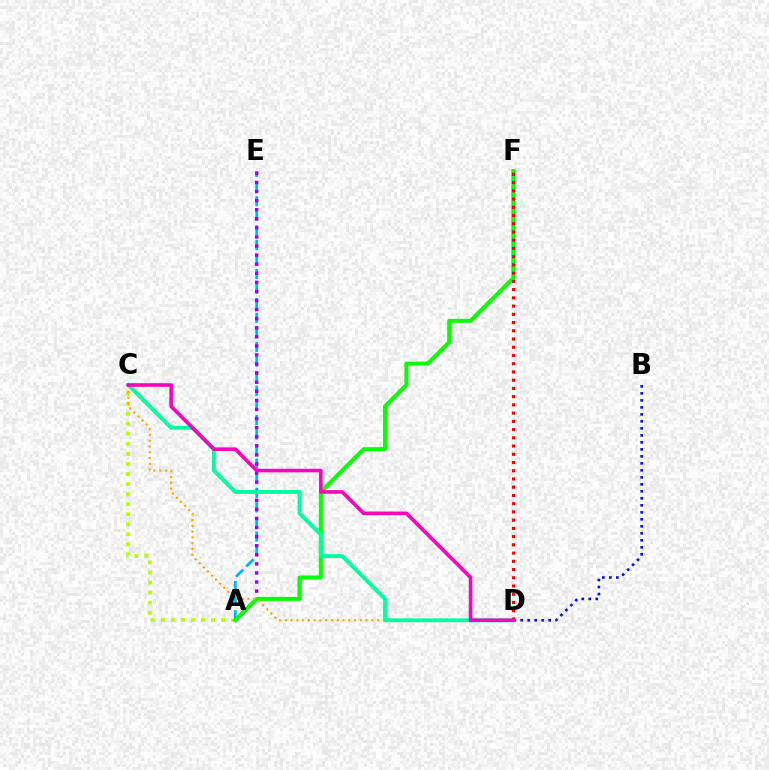{('A', 'C'): [{'color': '#b3ff00', 'line_style': 'dotted', 'thickness': 2.73}], ('B', 'D'): [{'color': '#0010ff', 'line_style': 'dotted', 'thickness': 1.9}], ('A', 'E'): [{'color': '#00b5ff', 'line_style': 'dashed', 'thickness': 1.98}, {'color': '#9b00ff', 'line_style': 'dotted', 'thickness': 2.47}], ('A', 'F'): [{'color': '#08ff00', 'line_style': 'solid', 'thickness': 2.88}], ('C', 'D'): [{'color': '#ffa500', 'line_style': 'dotted', 'thickness': 1.57}, {'color': '#00ff9d', 'line_style': 'solid', 'thickness': 2.75}, {'color': '#ff00bd', 'line_style': 'solid', 'thickness': 2.58}], ('D', 'F'): [{'color': '#ff0000', 'line_style': 'dotted', 'thickness': 2.24}]}